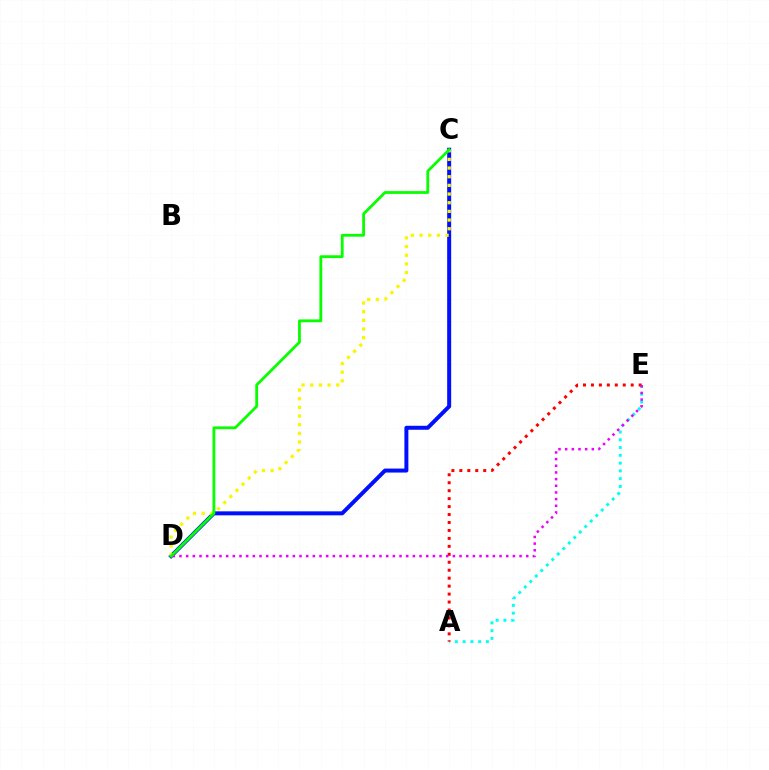{('C', 'D'): [{'color': '#0010ff', 'line_style': 'solid', 'thickness': 2.87}, {'color': '#fcf500', 'line_style': 'dotted', 'thickness': 2.35}, {'color': '#08ff00', 'line_style': 'solid', 'thickness': 2.03}], ('A', 'E'): [{'color': '#00fff6', 'line_style': 'dotted', 'thickness': 2.11}, {'color': '#ff0000', 'line_style': 'dotted', 'thickness': 2.16}], ('D', 'E'): [{'color': '#ee00ff', 'line_style': 'dotted', 'thickness': 1.81}]}